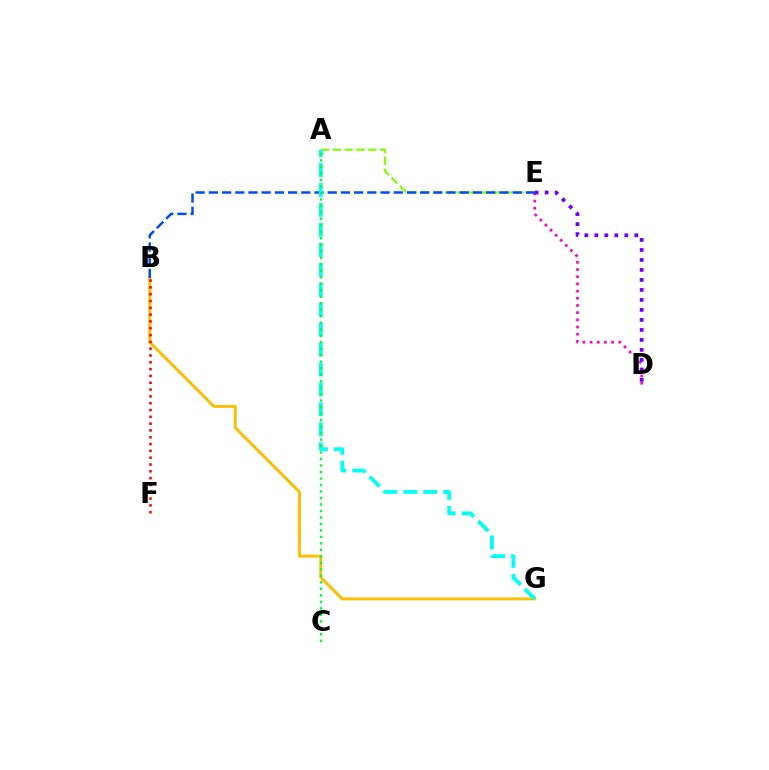{('B', 'G'): [{'color': '#ffbd00', 'line_style': 'solid', 'thickness': 2.1}], ('A', 'E'): [{'color': '#84ff00', 'line_style': 'dashed', 'thickness': 1.61}], ('B', 'F'): [{'color': '#ff0000', 'line_style': 'dotted', 'thickness': 1.85}], ('D', 'E'): [{'color': '#ff00cf', 'line_style': 'dotted', 'thickness': 1.95}, {'color': '#7200ff', 'line_style': 'dotted', 'thickness': 2.72}], ('B', 'E'): [{'color': '#004bff', 'line_style': 'dashed', 'thickness': 1.79}], ('A', 'G'): [{'color': '#00fff6', 'line_style': 'dashed', 'thickness': 2.71}], ('A', 'C'): [{'color': '#00ff39', 'line_style': 'dotted', 'thickness': 1.76}]}